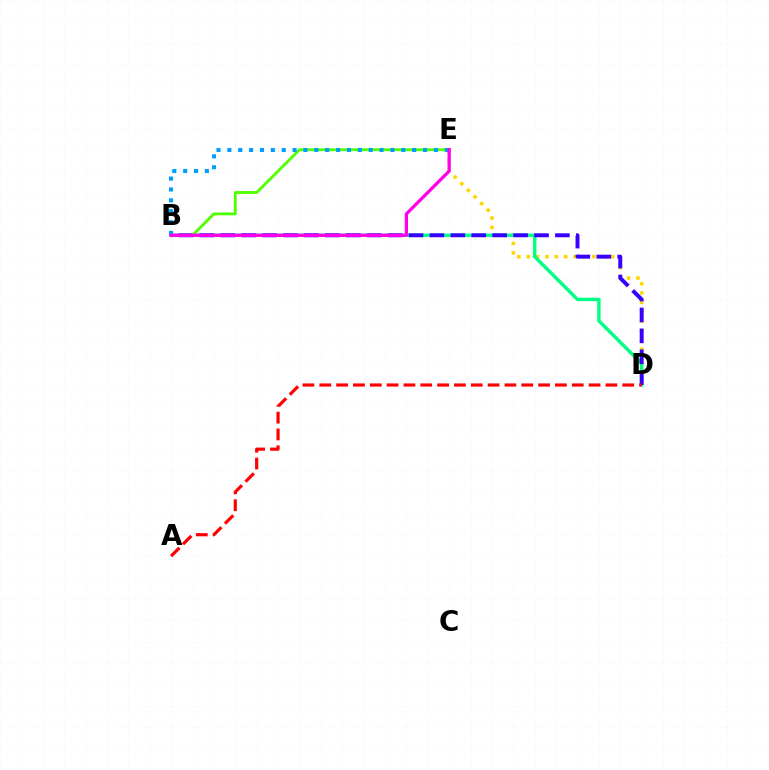{('D', 'E'): [{'color': '#ffd500', 'line_style': 'dotted', 'thickness': 2.54}], ('B', 'D'): [{'color': '#00ff86', 'line_style': 'solid', 'thickness': 2.44}, {'color': '#3700ff', 'line_style': 'dashed', 'thickness': 2.84}], ('B', 'E'): [{'color': '#4fff00', 'line_style': 'solid', 'thickness': 2.05}, {'color': '#009eff', 'line_style': 'dotted', 'thickness': 2.95}, {'color': '#ff00ed', 'line_style': 'solid', 'thickness': 2.35}], ('A', 'D'): [{'color': '#ff0000', 'line_style': 'dashed', 'thickness': 2.29}]}